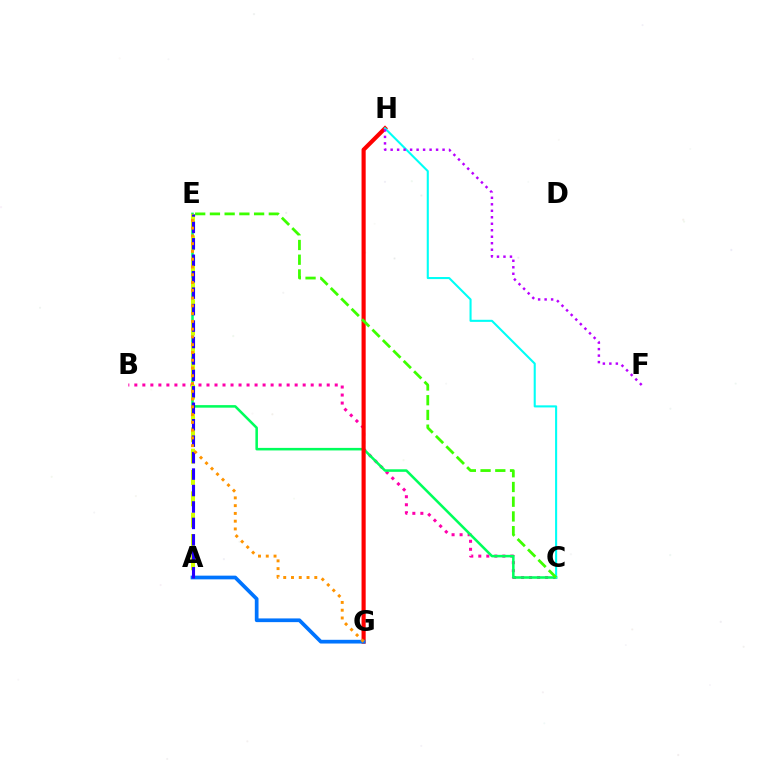{('B', 'C'): [{'color': '#ff00ac', 'line_style': 'dotted', 'thickness': 2.18}], ('C', 'E'): [{'color': '#00ff5c', 'line_style': 'solid', 'thickness': 1.83}, {'color': '#3dff00', 'line_style': 'dashed', 'thickness': 2.0}], ('A', 'E'): [{'color': '#d1ff00', 'line_style': 'dashed', 'thickness': 2.9}, {'color': '#2500ff', 'line_style': 'dashed', 'thickness': 2.23}], ('G', 'H'): [{'color': '#ff0000', 'line_style': 'solid', 'thickness': 2.98}], ('A', 'G'): [{'color': '#0074ff', 'line_style': 'solid', 'thickness': 2.67}], ('C', 'H'): [{'color': '#00fff6', 'line_style': 'solid', 'thickness': 1.5}], ('E', 'G'): [{'color': '#ff9400', 'line_style': 'dotted', 'thickness': 2.11}], ('F', 'H'): [{'color': '#b900ff', 'line_style': 'dotted', 'thickness': 1.76}]}